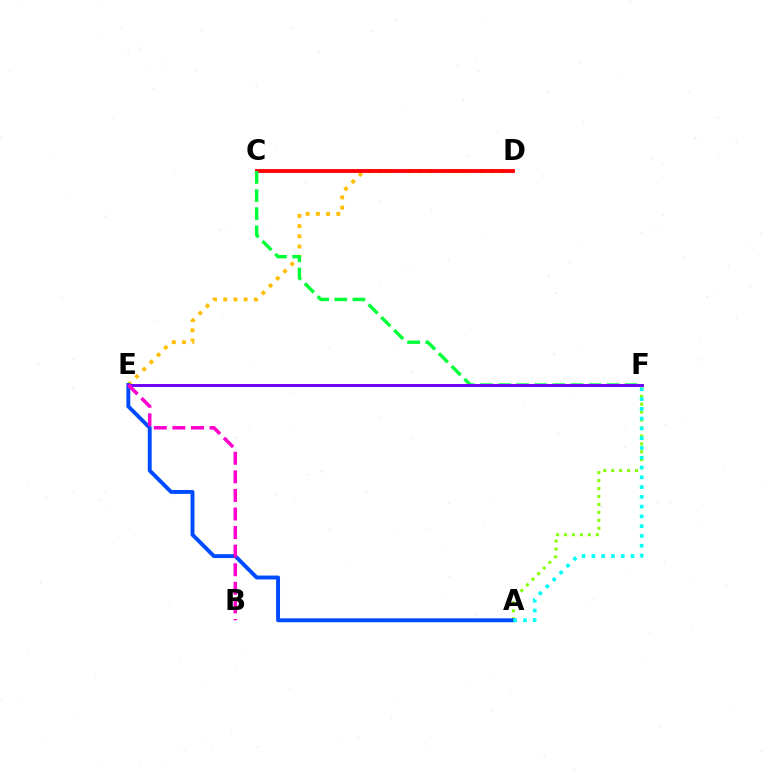{('D', 'E'): [{'color': '#ffbd00', 'line_style': 'dotted', 'thickness': 2.77}], ('A', 'F'): [{'color': '#84ff00', 'line_style': 'dotted', 'thickness': 2.16}, {'color': '#00fff6', 'line_style': 'dotted', 'thickness': 2.66}], ('C', 'D'): [{'color': '#ff0000', 'line_style': 'solid', 'thickness': 2.76}], ('C', 'F'): [{'color': '#00ff39', 'line_style': 'dashed', 'thickness': 2.46}], ('A', 'E'): [{'color': '#004bff', 'line_style': 'solid', 'thickness': 2.81}], ('E', 'F'): [{'color': '#7200ff', 'line_style': 'solid', 'thickness': 2.11}], ('B', 'E'): [{'color': '#ff00cf', 'line_style': 'dashed', 'thickness': 2.52}]}